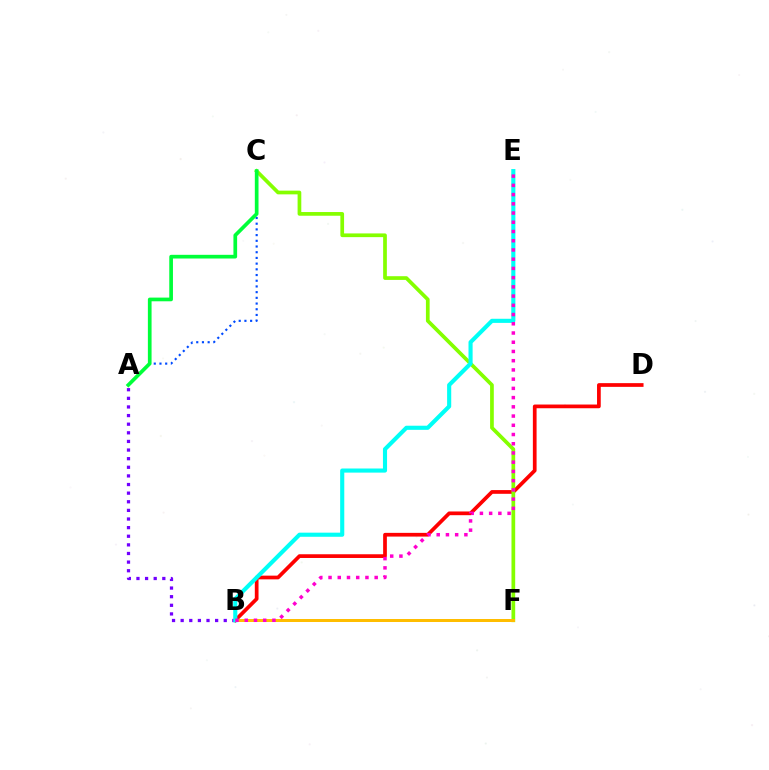{('B', 'D'): [{'color': '#ff0000', 'line_style': 'solid', 'thickness': 2.68}], ('A', 'C'): [{'color': '#004bff', 'line_style': 'dotted', 'thickness': 1.55}, {'color': '#00ff39', 'line_style': 'solid', 'thickness': 2.66}], ('C', 'F'): [{'color': '#84ff00', 'line_style': 'solid', 'thickness': 2.67}], ('A', 'B'): [{'color': '#7200ff', 'line_style': 'dotted', 'thickness': 2.34}], ('B', 'F'): [{'color': '#ffbd00', 'line_style': 'solid', 'thickness': 2.16}], ('B', 'E'): [{'color': '#00fff6', 'line_style': 'solid', 'thickness': 2.96}, {'color': '#ff00cf', 'line_style': 'dotted', 'thickness': 2.51}]}